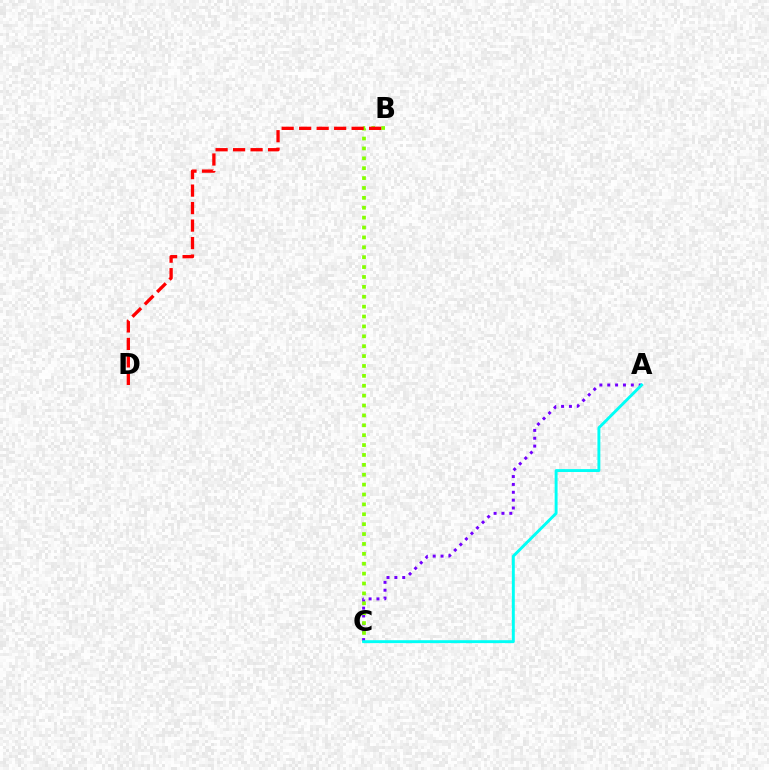{('A', 'C'): [{'color': '#7200ff', 'line_style': 'dotted', 'thickness': 2.14}, {'color': '#00fff6', 'line_style': 'solid', 'thickness': 2.1}], ('B', 'C'): [{'color': '#84ff00', 'line_style': 'dotted', 'thickness': 2.69}], ('B', 'D'): [{'color': '#ff0000', 'line_style': 'dashed', 'thickness': 2.38}]}